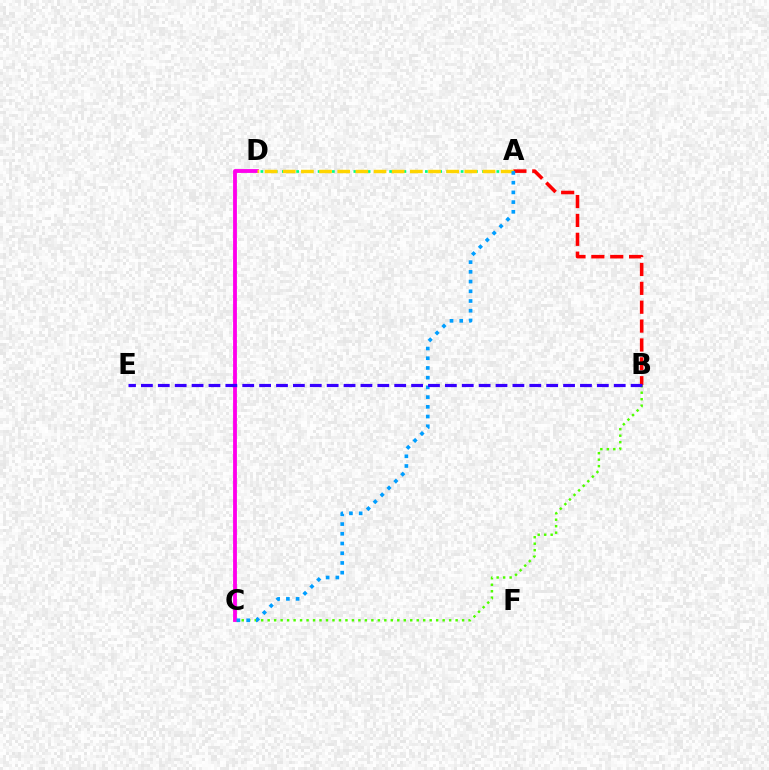{('B', 'C'): [{'color': '#4fff00', 'line_style': 'dotted', 'thickness': 1.76}], ('C', 'D'): [{'color': '#ff00ed', 'line_style': 'solid', 'thickness': 2.76}], ('A', 'B'): [{'color': '#ff0000', 'line_style': 'dashed', 'thickness': 2.56}], ('A', 'D'): [{'color': '#00ff86', 'line_style': 'dotted', 'thickness': 1.94}, {'color': '#ffd500', 'line_style': 'dashed', 'thickness': 2.47}], ('A', 'C'): [{'color': '#009eff', 'line_style': 'dotted', 'thickness': 2.64}], ('B', 'E'): [{'color': '#3700ff', 'line_style': 'dashed', 'thickness': 2.29}]}